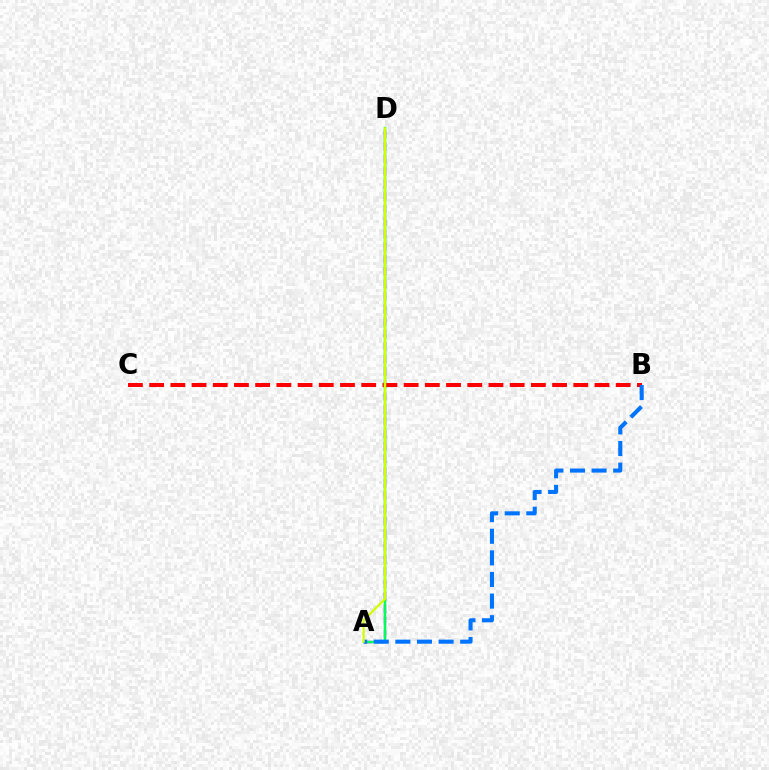{('A', 'D'): [{'color': '#b900ff', 'line_style': 'dashed', 'thickness': 1.7}, {'color': '#00ff5c', 'line_style': 'solid', 'thickness': 1.75}, {'color': '#d1ff00', 'line_style': 'solid', 'thickness': 1.62}], ('B', 'C'): [{'color': '#ff0000', 'line_style': 'dashed', 'thickness': 2.88}], ('A', 'B'): [{'color': '#0074ff', 'line_style': 'dashed', 'thickness': 2.94}]}